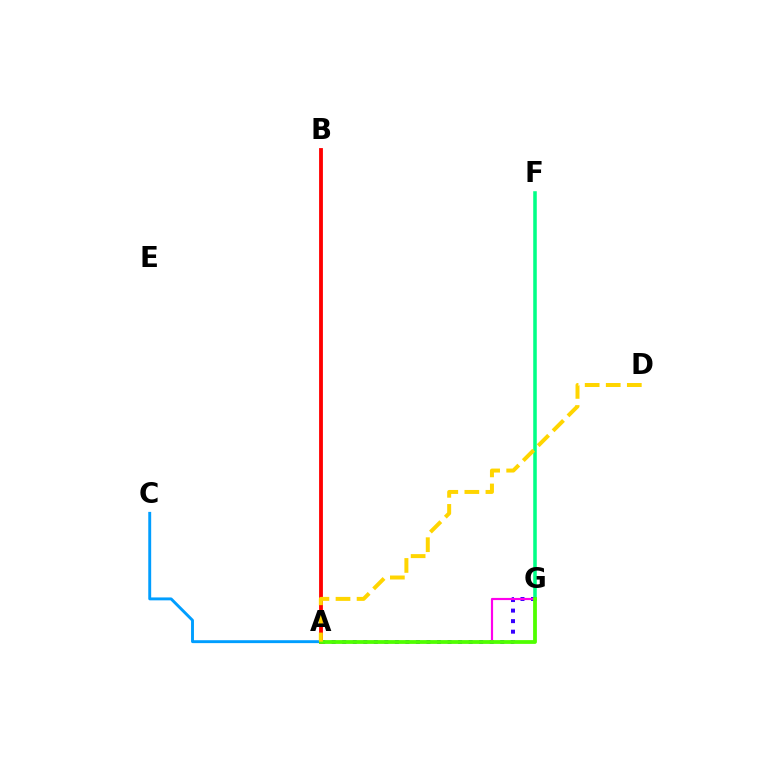{('F', 'G'): [{'color': '#00ff86', 'line_style': 'solid', 'thickness': 2.55}], ('A', 'C'): [{'color': '#009eff', 'line_style': 'solid', 'thickness': 2.09}], ('A', 'G'): [{'color': '#3700ff', 'line_style': 'dotted', 'thickness': 2.86}, {'color': '#ff00ed', 'line_style': 'solid', 'thickness': 1.56}, {'color': '#4fff00', 'line_style': 'solid', 'thickness': 2.72}], ('A', 'B'): [{'color': '#ff0000', 'line_style': 'solid', 'thickness': 2.75}], ('A', 'D'): [{'color': '#ffd500', 'line_style': 'dashed', 'thickness': 2.86}]}